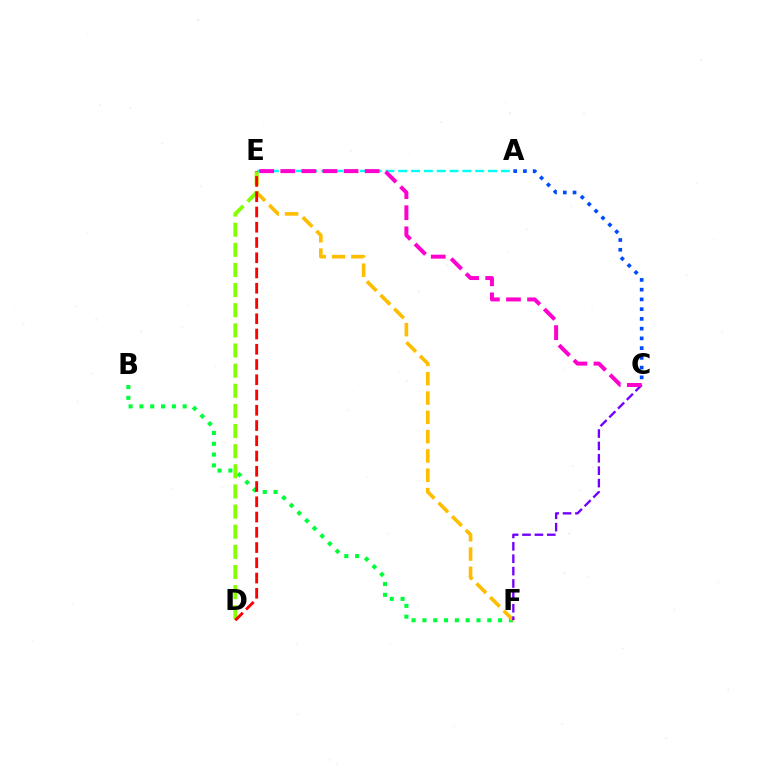{('B', 'F'): [{'color': '#00ff39', 'line_style': 'dotted', 'thickness': 2.94}], ('A', 'C'): [{'color': '#004bff', 'line_style': 'dotted', 'thickness': 2.65}], ('E', 'F'): [{'color': '#ffbd00', 'line_style': 'dashed', 'thickness': 2.62}], ('C', 'F'): [{'color': '#7200ff', 'line_style': 'dashed', 'thickness': 1.68}], ('D', 'E'): [{'color': '#84ff00', 'line_style': 'dashed', 'thickness': 2.74}, {'color': '#ff0000', 'line_style': 'dashed', 'thickness': 2.07}], ('A', 'E'): [{'color': '#00fff6', 'line_style': 'dashed', 'thickness': 1.74}], ('C', 'E'): [{'color': '#ff00cf', 'line_style': 'dashed', 'thickness': 2.87}]}